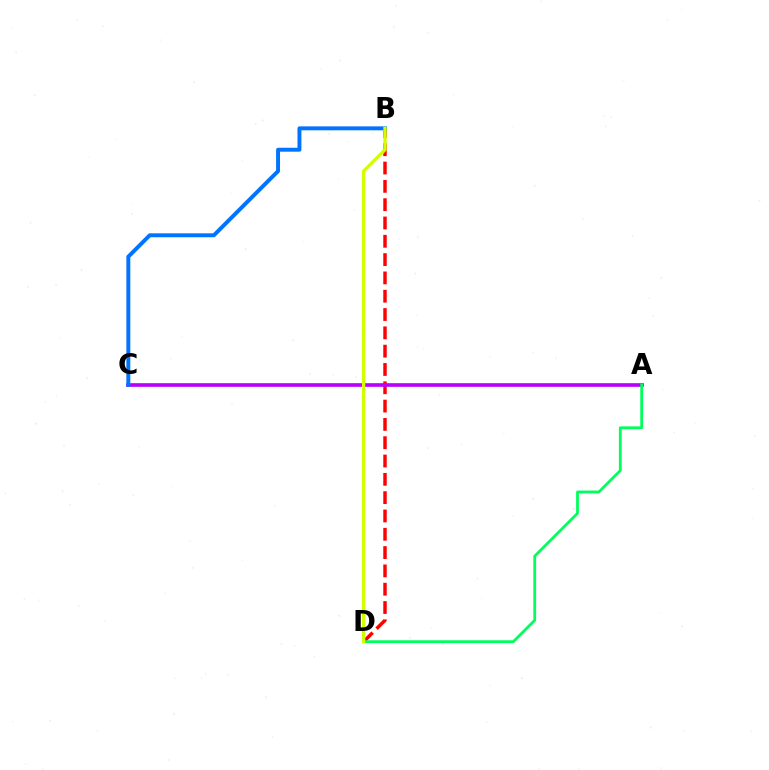{('B', 'D'): [{'color': '#ff0000', 'line_style': 'dashed', 'thickness': 2.49}, {'color': '#d1ff00', 'line_style': 'solid', 'thickness': 2.37}], ('A', 'C'): [{'color': '#b900ff', 'line_style': 'solid', 'thickness': 2.63}], ('B', 'C'): [{'color': '#0074ff', 'line_style': 'solid', 'thickness': 2.84}], ('A', 'D'): [{'color': '#00ff5c', 'line_style': 'solid', 'thickness': 2.01}]}